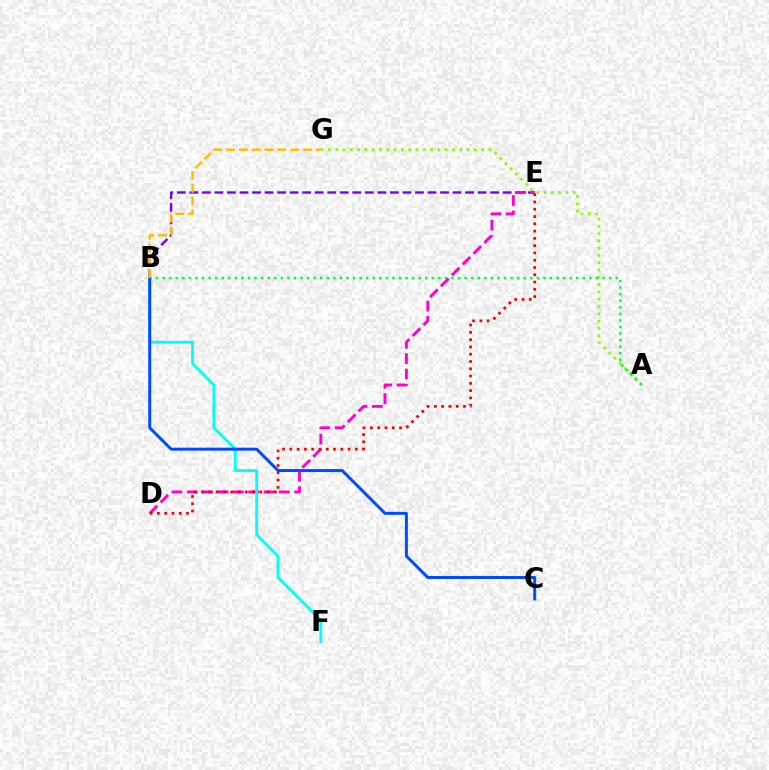{('B', 'E'): [{'color': '#7200ff', 'line_style': 'dashed', 'thickness': 1.7}], ('A', 'G'): [{'color': '#84ff00', 'line_style': 'dotted', 'thickness': 1.98}], ('A', 'B'): [{'color': '#00ff39', 'line_style': 'dotted', 'thickness': 1.78}], ('D', 'E'): [{'color': '#ff00cf', 'line_style': 'dashed', 'thickness': 2.09}, {'color': '#ff0000', 'line_style': 'dotted', 'thickness': 1.98}], ('B', 'F'): [{'color': '#00fff6', 'line_style': 'solid', 'thickness': 2.02}], ('B', 'C'): [{'color': '#004bff', 'line_style': 'solid', 'thickness': 2.14}], ('B', 'G'): [{'color': '#ffbd00', 'line_style': 'dashed', 'thickness': 1.74}]}